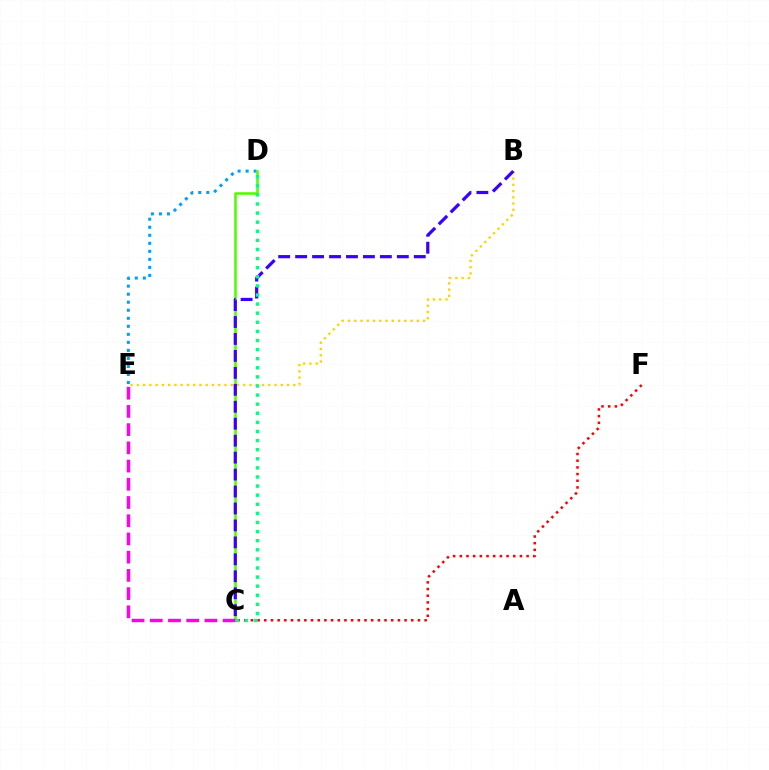{('D', 'E'): [{'color': '#009eff', 'line_style': 'dotted', 'thickness': 2.18}], ('B', 'E'): [{'color': '#ffd500', 'line_style': 'dotted', 'thickness': 1.7}], ('C', 'D'): [{'color': '#4fff00', 'line_style': 'solid', 'thickness': 1.86}, {'color': '#00ff86', 'line_style': 'dotted', 'thickness': 2.47}], ('C', 'F'): [{'color': '#ff0000', 'line_style': 'dotted', 'thickness': 1.81}], ('C', 'E'): [{'color': '#ff00ed', 'line_style': 'dashed', 'thickness': 2.48}], ('B', 'C'): [{'color': '#3700ff', 'line_style': 'dashed', 'thickness': 2.3}]}